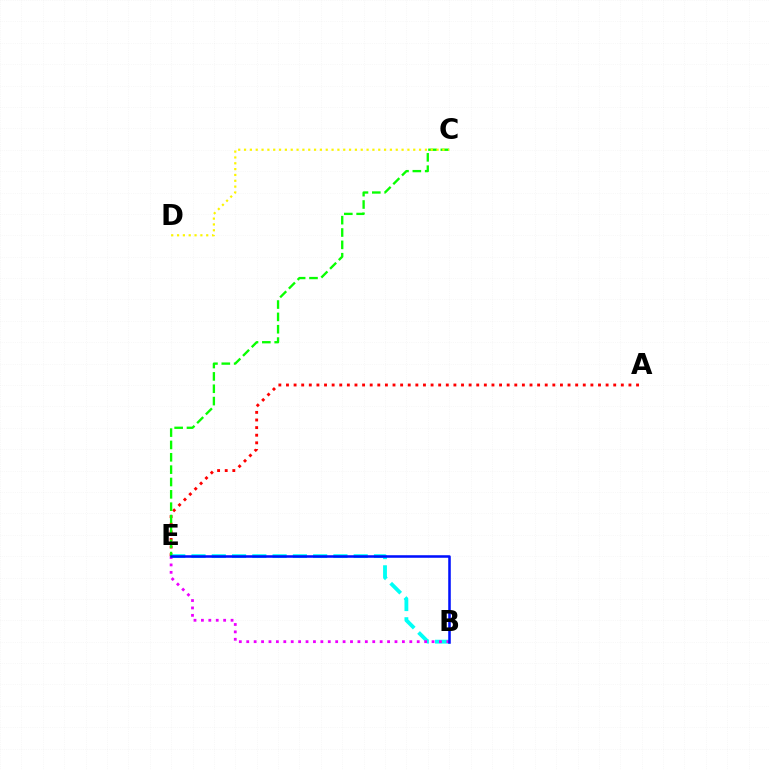{('A', 'E'): [{'color': '#ff0000', 'line_style': 'dotted', 'thickness': 2.07}], ('B', 'E'): [{'color': '#00fff6', 'line_style': 'dashed', 'thickness': 2.75}, {'color': '#ee00ff', 'line_style': 'dotted', 'thickness': 2.01}, {'color': '#0010ff', 'line_style': 'solid', 'thickness': 1.83}], ('C', 'E'): [{'color': '#08ff00', 'line_style': 'dashed', 'thickness': 1.68}], ('C', 'D'): [{'color': '#fcf500', 'line_style': 'dotted', 'thickness': 1.59}]}